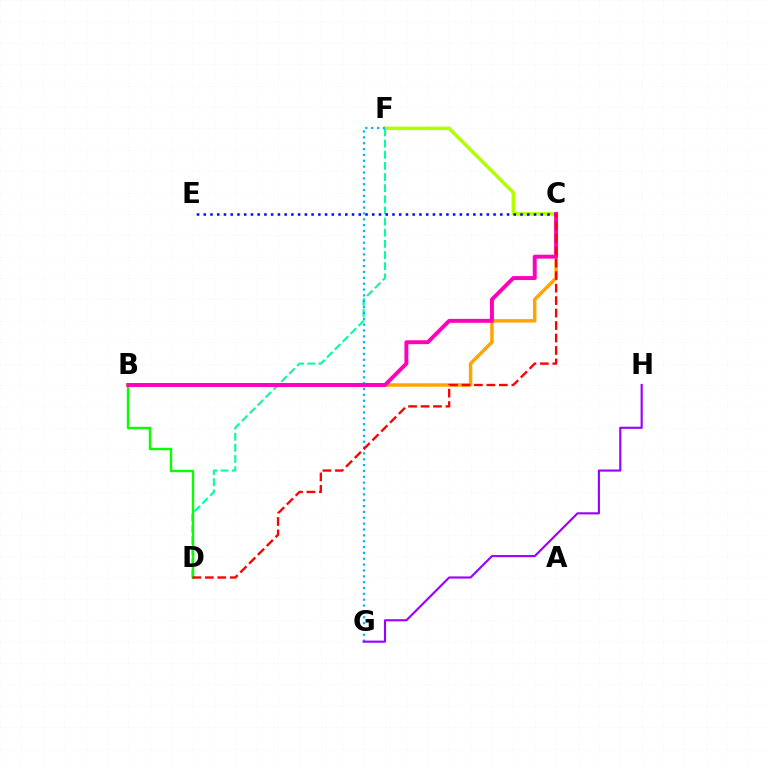{('B', 'C'): [{'color': '#ffa500', 'line_style': 'solid', 'thickness': 2.5}, {'color': '#ff00bd', 'line_style': 'solid', 'thickness': 2.83}], ('C', 'F'): [{'color': '#b3ff00', 'line_style': 'solid', 'thickness': 2.55}], ('D', 'F'): [{'color': '#00ff9d', 'line_style': 'dashed', 'thickness': 1.51}], ('F', 'G'): [{'color': '#00b5ff', 'line_style': 'dotted', 'thickness': 1.59}], ('B', 'D'): [{'color': '#08ff00', 'line_style': 'solid', 'thickness': 1.73}], ('C', 'E'): [{'color': '#0010ff', 'line_style': 'dotted', 'thickness': 1.83}], ('G', 'H'): [{'color': '#9b00ff', 'line_style': 'solid', 'thickness': 1.53}], ('C', 'D'): [{'color': '#ff0000', 'line_style': 'dashed', 'thickness': 1.69}]}